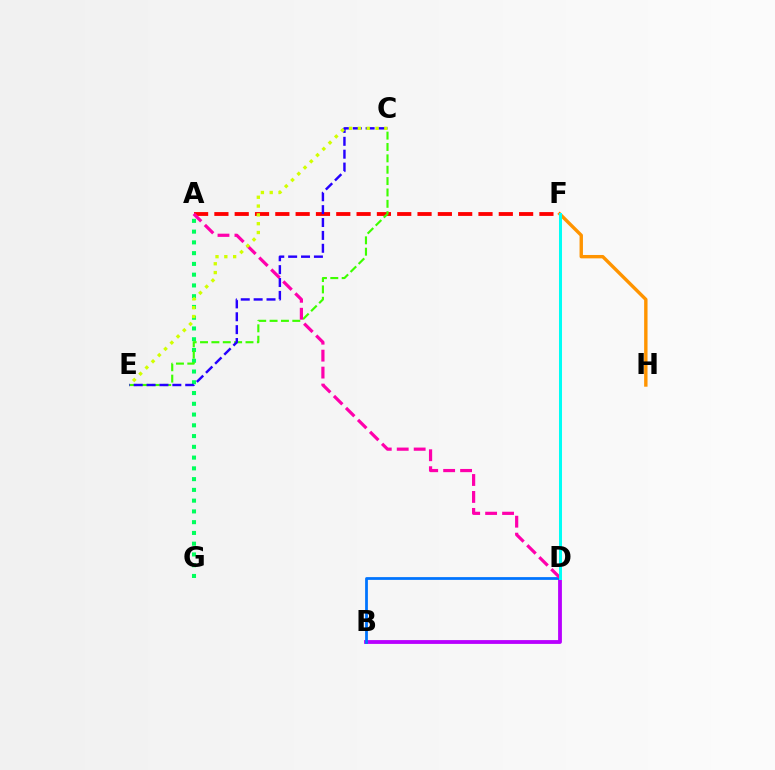{('F', 'H'): [{'color': '#ff9400', 'line_style': 'solid', 'thickness': 2.44}], ('A', 'G'): [{'color': '#00ff5c', 'line_style': 'dotted', 'thickness': 2.92}], ('B', 'D'): [{'color': '#b900ff', 'line_style': 'solid', 'thickness': 2.74}, {'color': '#0074ff', 'line_style': 'solid', 'thickness': 1.99}], ('A', 'F'): [{'color': '#ff0000', 'line_style': 'dashed', 'thickness': 2.76}], ('C', 'E'): [{'color': '#3dff00', 'line_style': 'dashed', 'thickness': 1.54}, {'color': '#2500ff', 'line_style': 'dashed', 'thickness': 1.75}, {'color': '#d1ff00', 'line_style': 'dotted', 'thickness': 2.4}], ('A', 'D'): [{'color': '#ff00ac', 'line_style': 'dashed', 'thickness': 2.3}], ('D', 'F'): [{'color': '#00fff6', 'line_style': 'solid', 'thickness': 2.16}]}